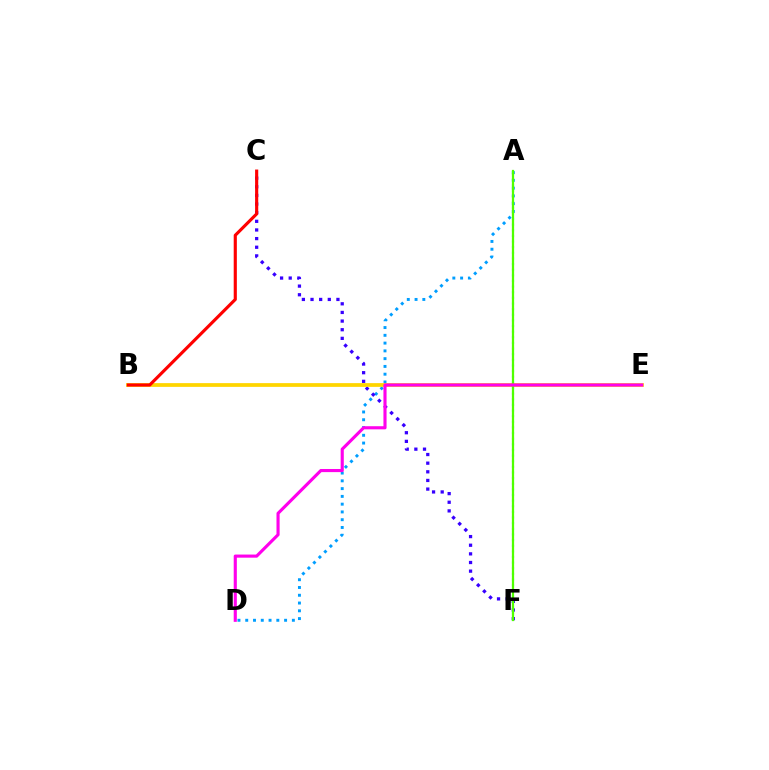{('A', 'D'): [{'color': '#009eff', 'line_style': 'dotted', 'thickness': 2.11}], ('C', 'F'): [{'color': '#3700ff', 'line_style': 'dotted', 'thickness': 2.35}], ('B', 'E'): [{'color': '#ffd500', 'line_style': 'solid', 'thickness': 2.7}], ('A', 'F'): [{'color': '#00ff86', 'line_style': 'dotted', 'thickness': 1.53}, {'color': '#4fff00', 'line_style': 'solid', 'thickness': 1.62}], ('B', 'C'): [{'color': '#ff0000', 'line_style': 'solid', 'thickness': 2.26}], ('D', 'E'): [{'color': '#ff00ed', 'line_style': 'solid', 'thickness': 2.25}]}